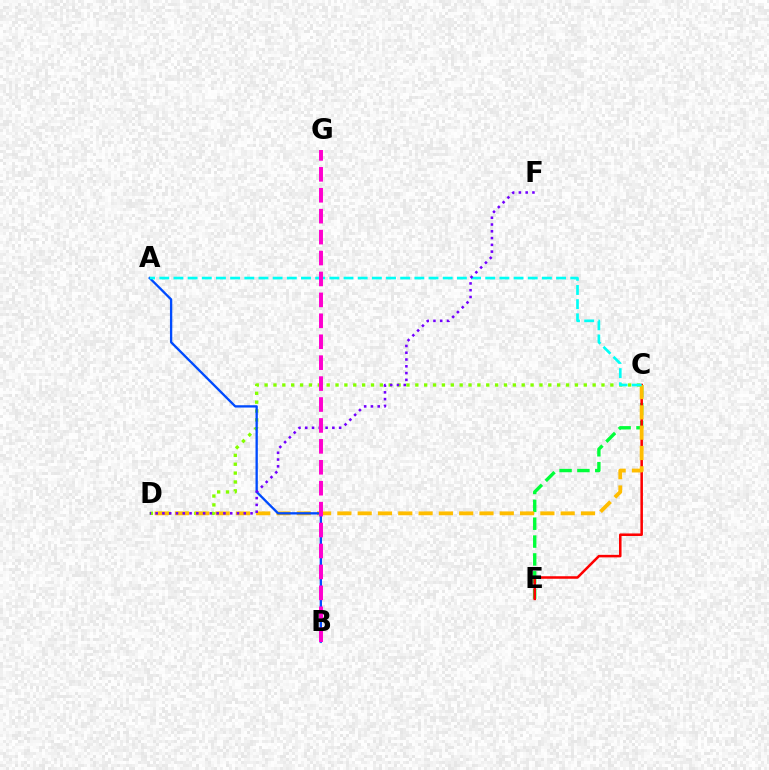{('C', 'E'): [{'color': '#00ff39', 'line_style': 'dashed', 'thickness': 2.43}, {'color': '#ff0000', 'line_style': 'solid', 'thickness': 1.82}], ('C', 'D'): [{'color': '#84ff00', 'line_style': 'dotted', 'thickness': 2.41}, {'color': '#ffbd00', 'line_style': 'dashed', 'thickness': 2.76}], ('A', 'B'): [{'color': '#004bff', 'line_style': 'solid', 'thickness': 1.67}], ('A', 'C'): [{'color': '#00fff6', 'line_style': 'dashed', 'thickness': 1.93}], ('D', 'F'): [{'color': '#7200ff', 'line_style': 'dotted', 'thickness': 1.84}], ('B', 'G'): [{'color': '#ff00cf', 'line_style': 'dashed', 'thickness': 2.84}]}